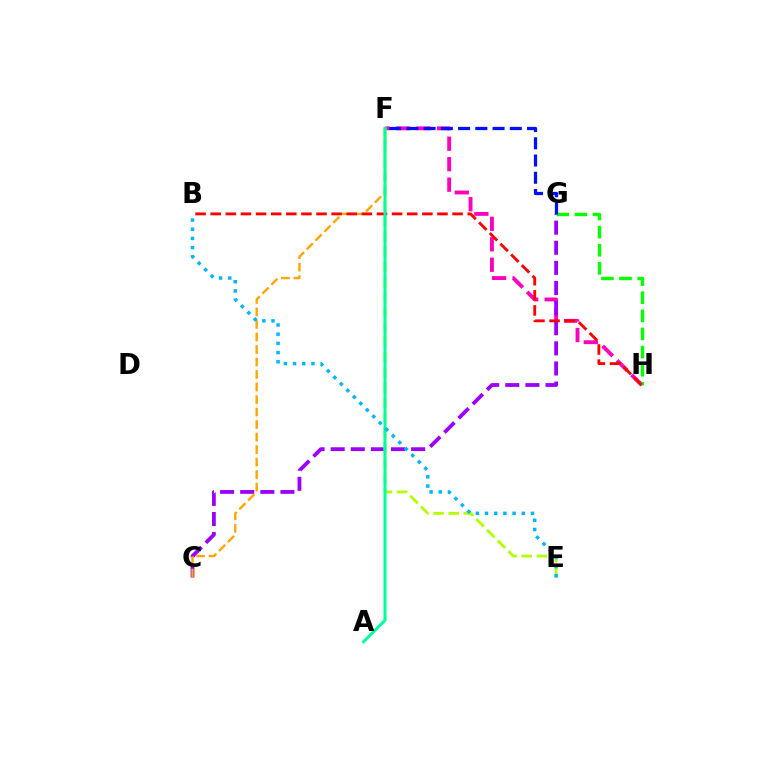{('F', 'H'): [{'color': '#ff00bd', 'line_style': 'dashed', 'thickness': 2.78}], ('C', 'G'): [{'color': '#9b00ff', 'line_style': 'dashed', 'thickness': 2.73}], ('C', 'F'): [{'color': '#ffa500', 'line_style': 'dashed', 'thickness': 1.7}], ('G', 'H'): [{'color': '#08ff00', 'line_style': 'dashed', 'thickness': 2.46}], ('E', 'F'): [{'color': '#b3ff00', 'line_style': 'dashed', 'thickness': 2.06}], ('F', 'G'): [{'color': '#0010ff', 'line_style': 'dashed', 'thickness': 2.34}], ('B', 'H'): [{'color': '#ff0000', 'line_style': 'dashed', 'thickness': 2.05}], ('A', 'F'): [{'color': '#00ff9d', 'line_style': 'solid', 'thickness': 2.16}], ('B', 'E'): [{'color': '#00b5ff', 'line_style': 'dotted', 'thickness': 2.5}]}